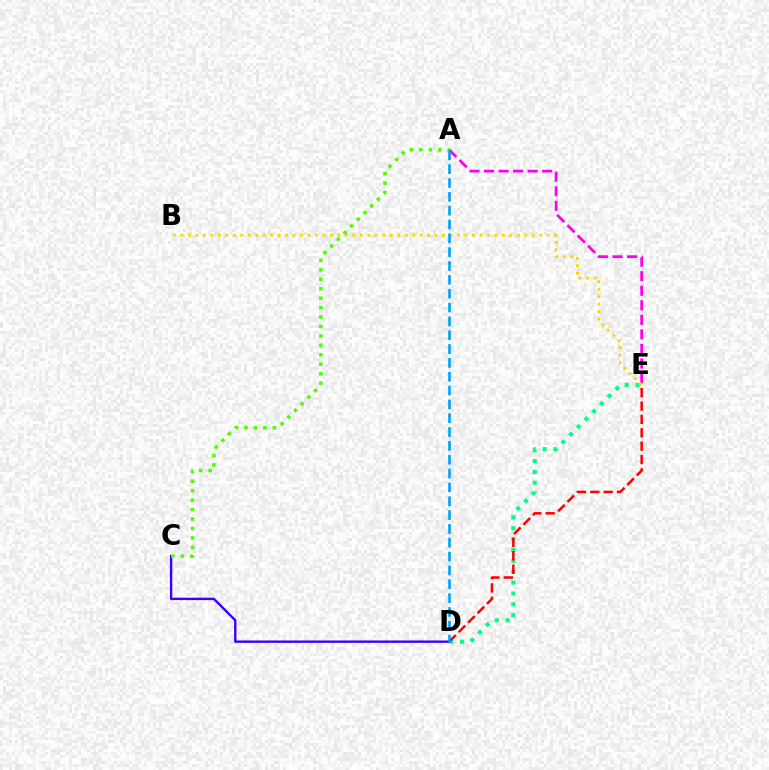{('D', 'E'): [{'color': '#00ff86', 'line_style': 'dotted', 'thickness': 2.95}, {'color': '#ff0000', 'line_style': 'dashed', 'thickness': 1.82}], ('A', 'E'): [{'color': '#ff00ed', 'line_style': 'dashed', 'thickness': 1.98}], ('B', 'E'): [{'color': '#ffd500', 'line_style': 'dotted', 'thickness': 2.03}], ('C', 'D'): [{'color': '#3700ff', 'line_style': 'solid', 'thickness': 1.71}], ('A', 'C'): [{'color': '#4fff00', 'line_style': 'dotted', 'thickness': 2.57}], ('A', 'D'): [{'color': '#009eff', 'line_style': 'dashed', 'thickness': 1.88}]}